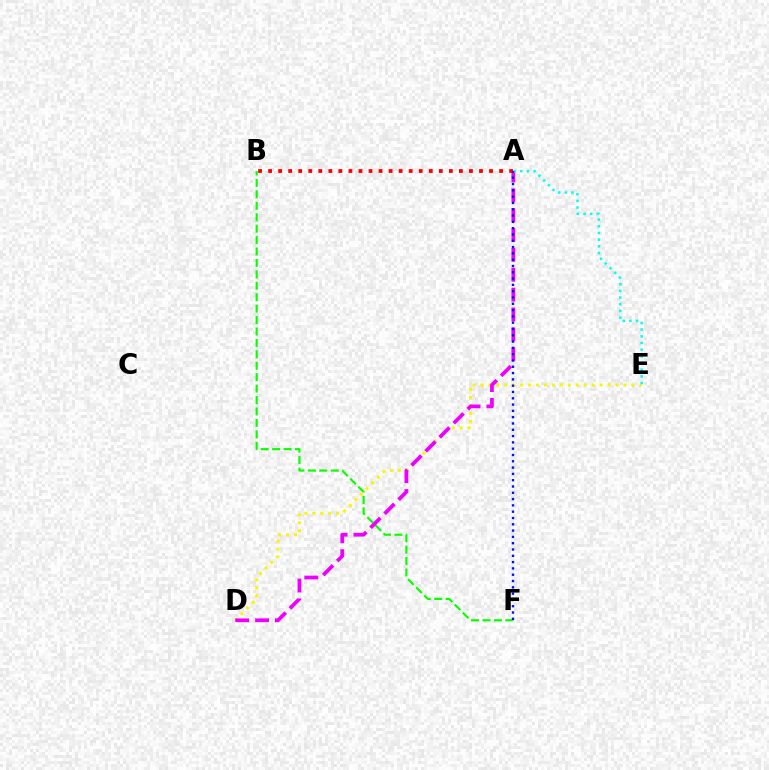{('D', 'E'): [{'color': '#fcf500', 'line_style': 'dotted', 'thickness': 2.16}], ('B', 'F'): [{'color': '#08ff00', 'line_style': 'dashed', 'thickness': 1.55}], ('A', 'D'): [{'color': '#ee00ff', 'line_style': 'dashed', 'thickness': 2.7}], ('A', 'B'): [{'color': '#ff0000', 'line_style': 'dotted', 'thickness': 2.73}], ('A', 'E'): [{'color': '#00fff6', 'line_style': 'dotted', 'thickness': 1.81}], ('A', 'F'): [{'color': '#0010ff', 'line_style': 'dotted', 'thickness': 1.71}]}